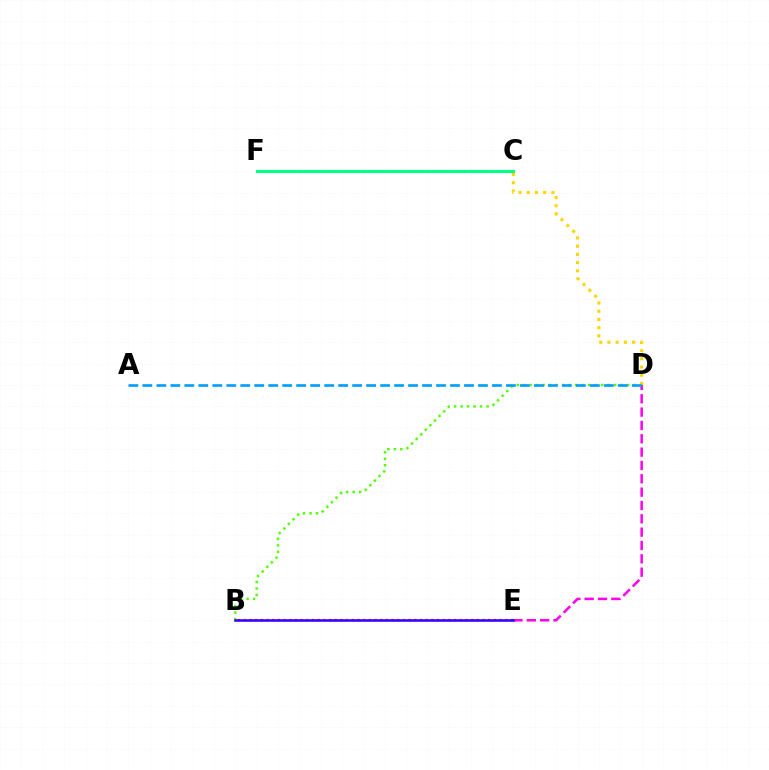{('D', 'E'): [{'color': '#ff00ed', 'line_style': 'dashed', 'thickness': 1.81}], ('C', 'F'): [{'color': '#00ff86', 'line_style': 'solid', 'thickness': 2.18}], ('B', 'E'): [{'color': '#ff0000', 'line_style': 'dotted', 'thickness': 1.54}, {'color': '#3700ff', 'line_style': 'solid', 'thickness': 1.85}], ('C', 'D'): [{'color': '#ffd500', 'line_style': 'dotted', 'thickness': 2.23}], ('B', 'D'): [{'color': '#4fff00', 'line_style': 'dotted', 'thickness': 1.77}], ('A', 'D'): [{'color': '#009eff', 'line_style': 'dashed', 'thickness': 1.9}]}